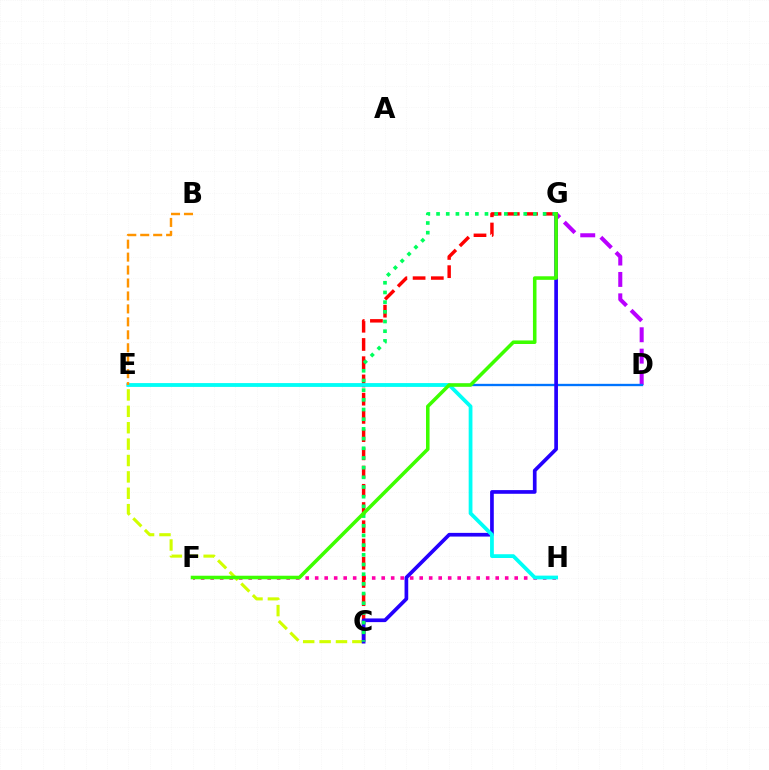{('F', 'H'): [{'color': '#ff00ac', 'line_style': 'dotted', 'thickness': 2.58}], ('D', 'G'): [{'color': '#b900ff', 'line_style': 'dashed', 'thickness': 2.91}], ('C', 'G'): [{'color': '#ff0000', 'line_style': 'dashed', 'thickness': 2.48}, {'color': '#2500ff', 'line_style': 'solid', 'thickness': 2.65}, {'color': '#00ff5c', 'line_style': 'dotted', 'thickness': 2.63}], ('D', 'E'): [{'color': '#0074ff', 'line_style': 'solid', 'thickness': 1.69}], ('C', 'E'): [{'color': '#d1ff00', 'line_style': 'dashed', 'thickness': 2.23}], ('E', 'H'): [{'color': '#00fff6', 'line_style': 'solid', 'thickness': 2.71}], ('F', 'G'): [{'color': '#3dff00', 'line_style': 'solid', 'thickness': 2.56}], ('B', 'E'): [{'color': '#ff9400', 'line_style': 'dashed', 'thickness': 1.76}]}